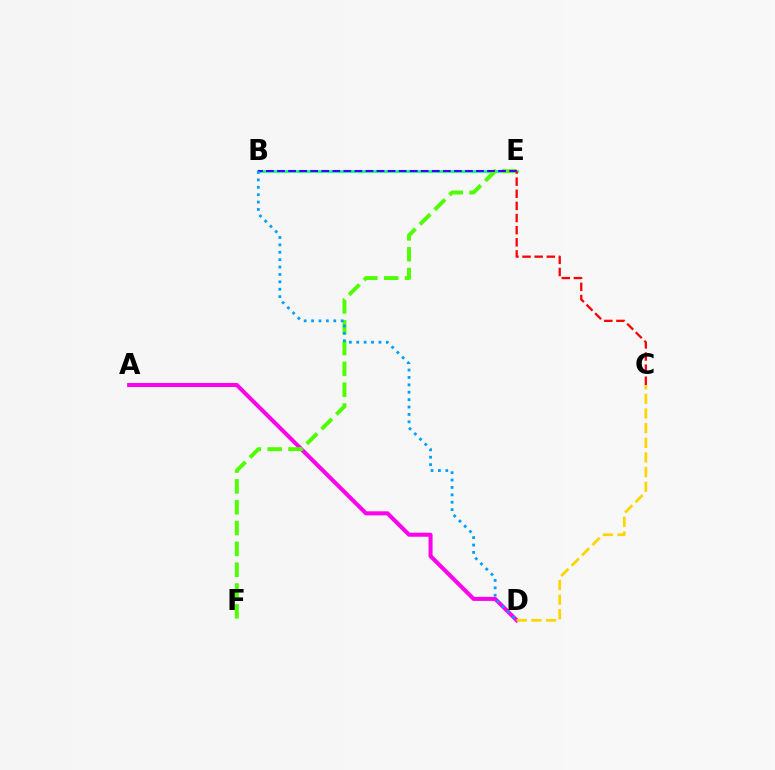{('A', 'D'): [{'color': '#ff00ed', 'line_style': 'solid', 'thickness': 2.91}], ('B', 'E'): [{'color': '#00ff86', 'line_style': 'solid', 'thickness': 1.96}, {'color': '#3700ff', 'line_style': 'dashed', 'thickness': 1.5}], ('E', 'F'): [{'color': '#4fff00', 'line_style': 'dashed', 'thickness': 2.83}], ('C', 'E'): [{'color': '#ff0000', 'line_style': 'dashed', 'thickness': 1.65}], ('B', 'D'): [{'color': '#009eff', 'line_style': 'dotted', 'thickness': 2.01}], ('C', 'D'): [{'color': '#ffd500', 'line_style': 'dashed', 'thickness': 1.99}]}